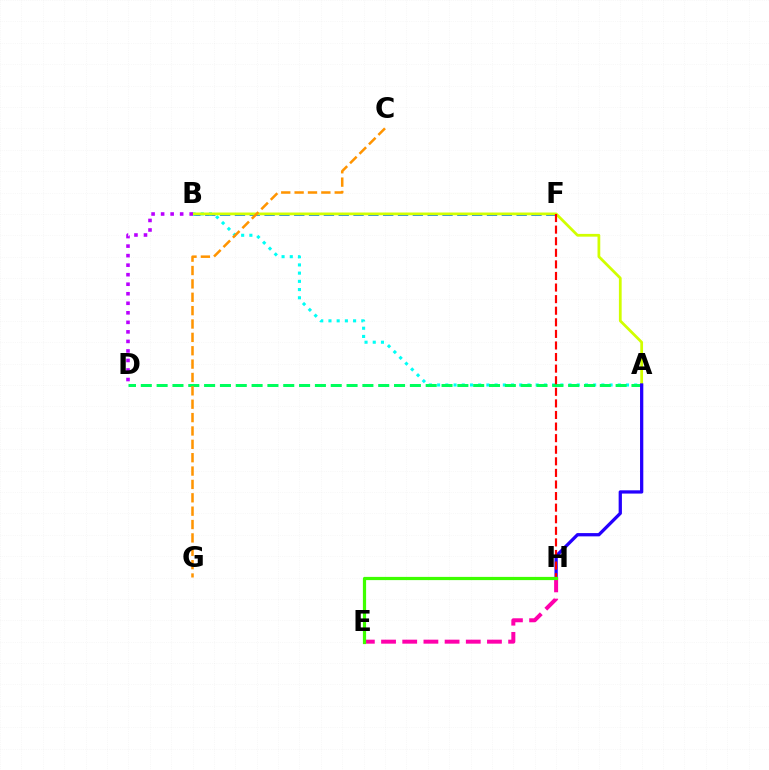{('B', 'F'): [{'color': '#0074ff', 'line_style': 'dashed', 'thickness': 2.01}], ('A', 'B'): [{'color': '#00fff6', 'line_style': 'dotted', 'thickness': 2.23}, {'color': '#d1ff00', 'line_style': 'solid', 'thickness': 1.98}], ('A', 'D'): [{'color': '#00ff5c', 'line_style': 'dashed', 'thickness': 2.15}], ('E', 'H'): [{'color': '#ff00ac', 'line_style': 'dashed', 'thickness': 2.88}, {'color': '#3dff00', 'line_style': 'solid', 'thickness': 2.31}], ('A', 'H'): [{'color': '#2500ff', 'line_style': 'solid', 'thickness': 2.36}], ('C', 'G'): [{'color': '#ff9400', 'line_style': 'dashed', 'thickness': 1.82}], ('B', 'D'): [{'color': '#b900ff', 'line_style': 'dotted', 'thickness': 2.59}], ('F', 'H'): [{'color': '#ff0000', 'line_style': 'dashed', 'thickness': 1.57}]}